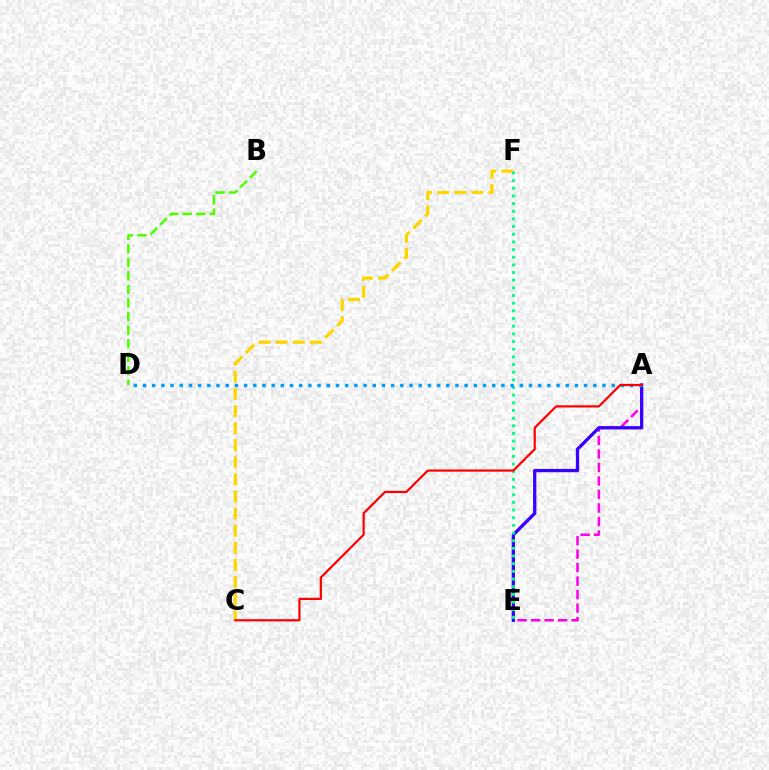{('B', 'D'): [{'color': '#4fff00', 'line_style': 'dashed', 'thickness': 1.84}], ('A', 'E'): [{'color': '#ff00ed', 'line_style': 'dashed', 'thickness': 1.83}, {'color': '#3700ff', 'line_style': 'solid', 'thickness': 2.37}], ('C', 'F'): [{'color': '#ffd500', 'line_style': 'dashed', 'thickness': 2.32}], ('E', 'F'): [{'color': '#00ff86', 'line_style': 'dotted', 'thickness': 2.08}], ('A', 'D'): [{'color': '#009eff', 'line_style': 'dotted', 'thickness': 2.5}], ('A', 'C'): [{'color': '#ff0000', 'line_style': 'solid', 'thickness': 1.59}]}